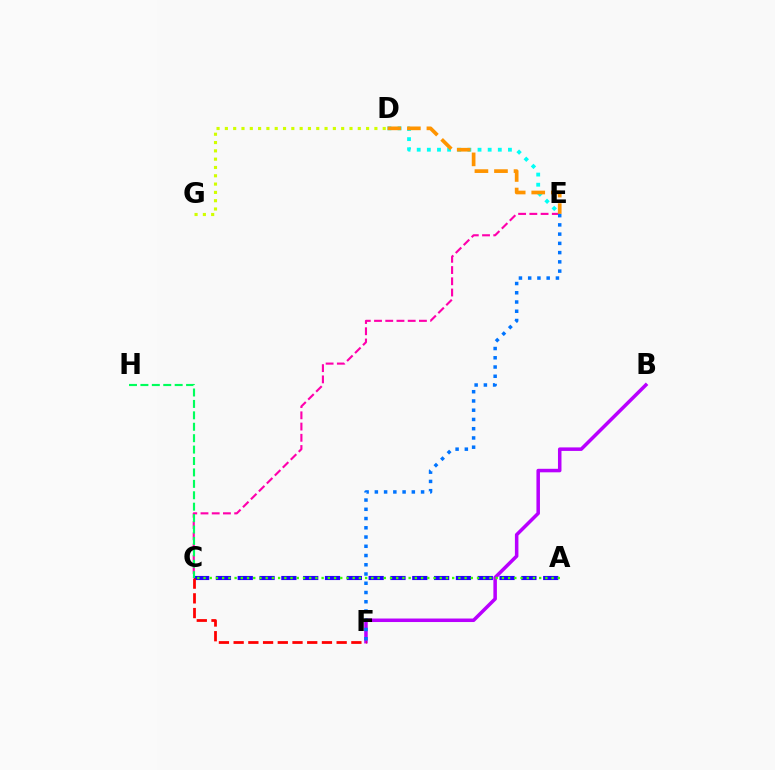{('B', 'F'): [{'color': '#b900ff', 'line_style': 'solid', 'thickness': 2.53}], ('A', 'C'): [{'color': '#2500ff', 'line_style': 'dashed', 'thickness': 2.96}, {'color': '#3dff00', 'line_style': 'dotted', 'thickness': 1.69}], ('C', 'E'): [{'color': '#ff00ac', 'line_style': 'dashed', 'thickness': 1.53}], ('C', 'F'): [{'color': '#ff0000', 'line_style': 'dashed', 'thickness': 2.0}], ('D', 'E'): [{'color': '#00fff6', 'line_style': 'dotted', 'thickness': 2.75}, {'color': '#ff9400', 'line_style': 'dashed', 'thickness': 2.66}], ('D', 'G'): [{'color': '#d1ff00', 'line_style': 'dotted', 'thickness': 2.26}], ('C', 'H'): [{'color': '#00ff5c', 'line_style': 'dashed', 'thickness': 1.55}], ('E', 'F'): [{'color': '#0074ff', 'line_style': 'dotted', 'thickness': 2.51}]}